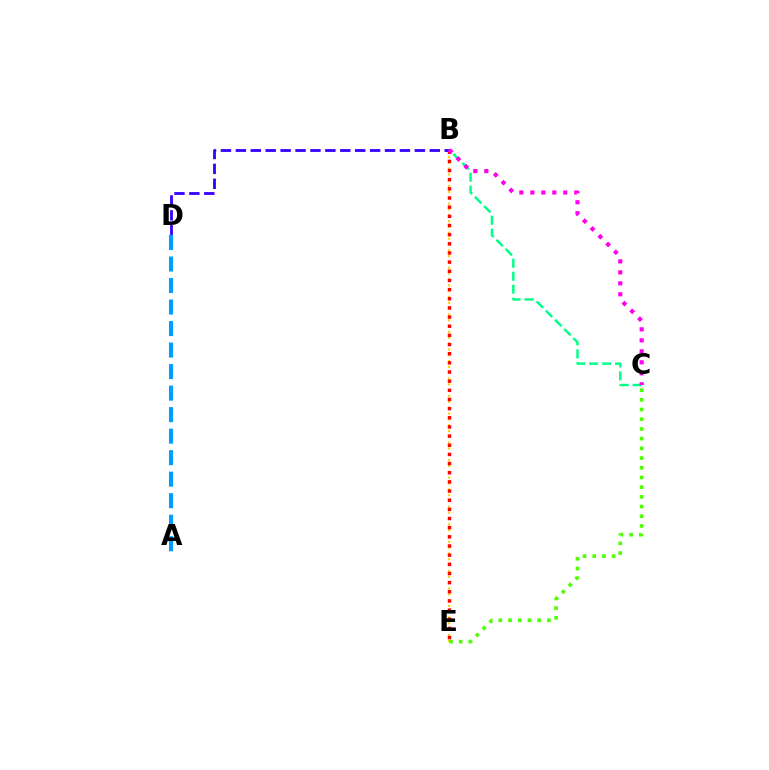{('B', 'C'): [{'color': '#00ff86', 'line_style': 'dashed', 'thickness': 1.76}, {'color': '#ff00ed', 'line_style': 'dotted', 'thickness': 2.98}], ('B', 'E'): [{'color': '#ffd500', 'line_style': 'dotted', 'thickness': 1.58}, {'color': '#ff0000', 'line_style': 'dotted', 'thickness': 2.49}], ('C', 'E'): [{'color': '#4fff00', 'line_style': 'dotted', 'thickness': 2.64}], ('B', 'D'): [{'color': '#3700ff', 'line_style': 'dashed', 'thickness': 2.03}], ('A', 'D'): [{'color': '#009eff', 'line_style': 'dashed', 'thickness': 2.92}]}